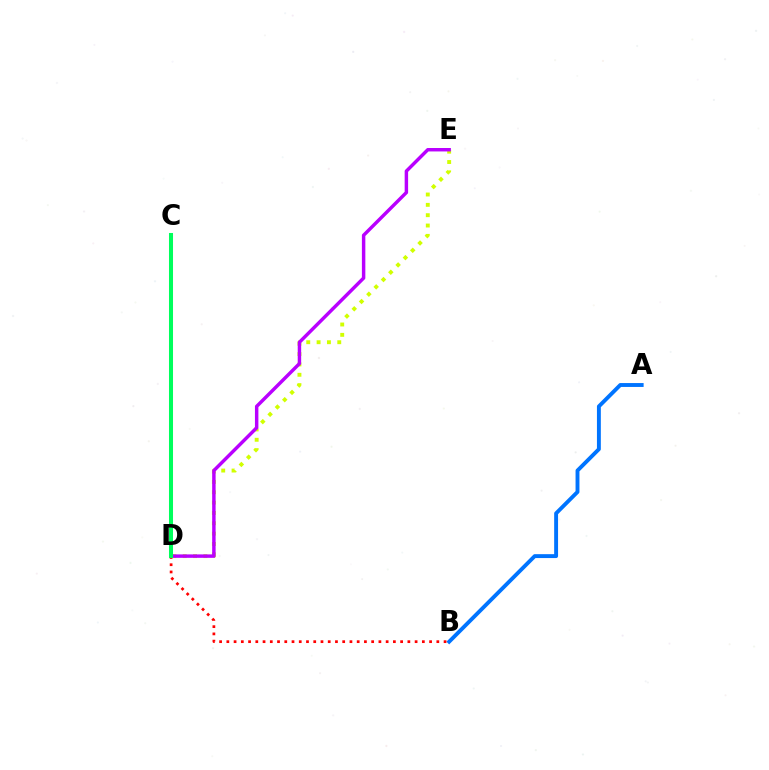{('D', 'E'): [{'color': '#d1ff00', 'line_style': 'dotted', 'thickness': 2.81}, {'color': '#b900ff', 'line_style': 'solid', 'thickness': 2.48}], ('A', 'B'): [{'color': '#0074ff', 'line_style': 'solid', 'thickness': 2.8}], ('B', 'D'): [{'color': '#ff0000', 'line_style': 'dotted', 'thickness': 1.97}], ('C', 'D'): [{'color': '#00ff5c', 'line_style': 'solid', 'thickness': 2.9}]}